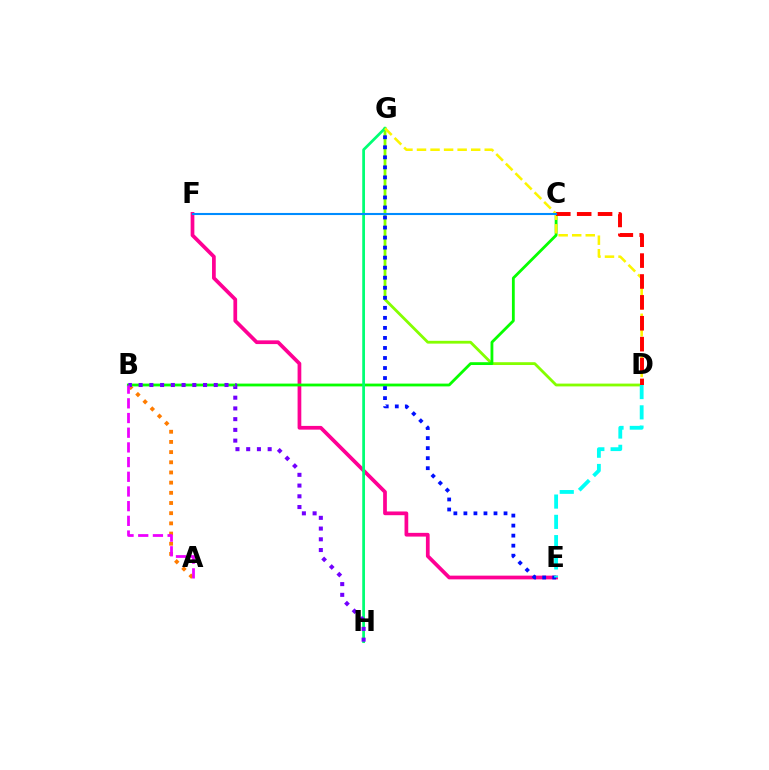{('E', 'F'): [{'color': '#ff0094', 'line_style': 'solid', 'thickness': 2.68}], ('D', 'G'): [{'color': '#84ff00', 'line_style': 'solid', 'thickness': 2.02}, {'color': '#fcf500', 'line_style': 'dashed', 'thickness': 1.84}], ('B', 'C'): [{'color': '#08ff00', 'line_style': 'solid', 'thickness': 2.02}], ('A', 'B'): [{'color': '#ff7c00', 'line_style': 'dotted', 'thickness': 2.77}, {'color': '#ee00ff', 'line_style': 'dashed', 'thickness': 2.0}], ('E', 'G'): [{'color': '#0010ff', 'line_style': 'dotted', 'thickness': 2.73}], ('G', 'H'): [{'color': '#00ff74', 'line_style': 'solid', 'thickness': 1.98}], ('B', 'H'): [{'color': '#7200ff', 'line_style': 'dotted', 'thickness': 2.92}], ('C', 'D'): [{'color': '#ff0000', 'line_style': 'dashed', 'thickness': 2.84}], ('C', 'F'): [{'color': '#008cff', 'line_style': 'solid', 'thickness': 1.51}], ('D', 'E'): [{'color': '#00fff6', 'line_style': 'dashed', 'thickness': 2.76}]}